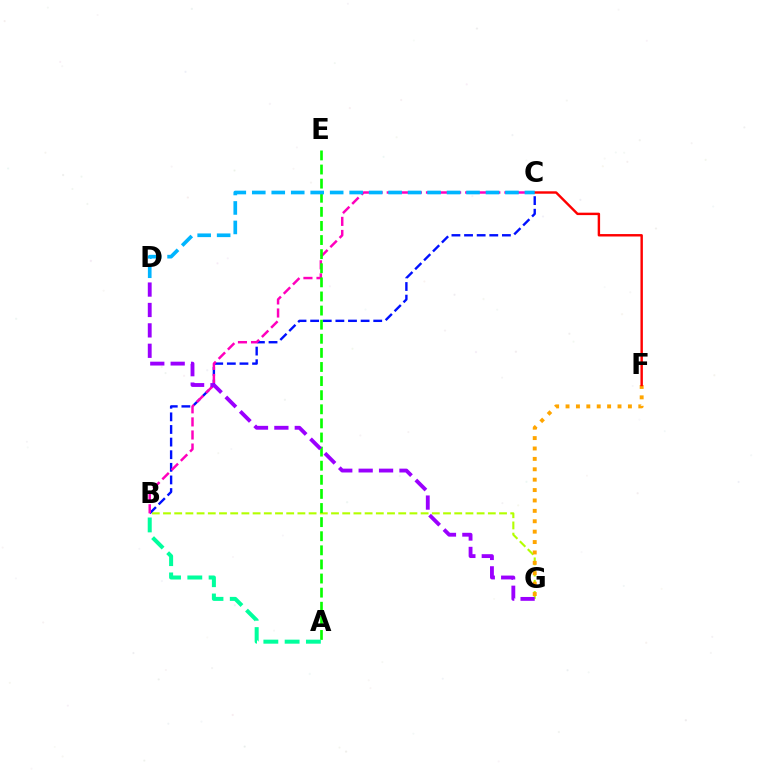{('B', 'G'): [{'color': '#b3ff00', 'line_style': 'dashed', 'thickness': 1.52}], ('F', 'G'): [{'color': '#ffa500', 'line_style': 'dotted', 'thickness': 2.82}], ('B', 'C'): [{'color': '#0010ff', 'line_style': 'dashed', 'thickness': 1.71}, {'color': '#ff00bd', 'line_style': 'dashed', 'thickness': 1.78}], ('A', 'E'): [{'color': '#08ff00', 'line_style': 'dashed', 'thickness': 1.92}], ('C', 'F'): [{'color': '#ff0000', 'line_style': 'solid', 'thickness': 1.74}], ('D', 'G'): [{'color': '#9b00ff', 'line_style': 'dashed', 'thickness': 2.77}], ('C', 'D'): [{'color': '#00b5ff', 'line_style': 'dashed', 'thickness': 2.65}], ('A', 'B'): [{'color': '#00ff9d', 'line_style': 'dashed', 'thickness': 2.89}]}